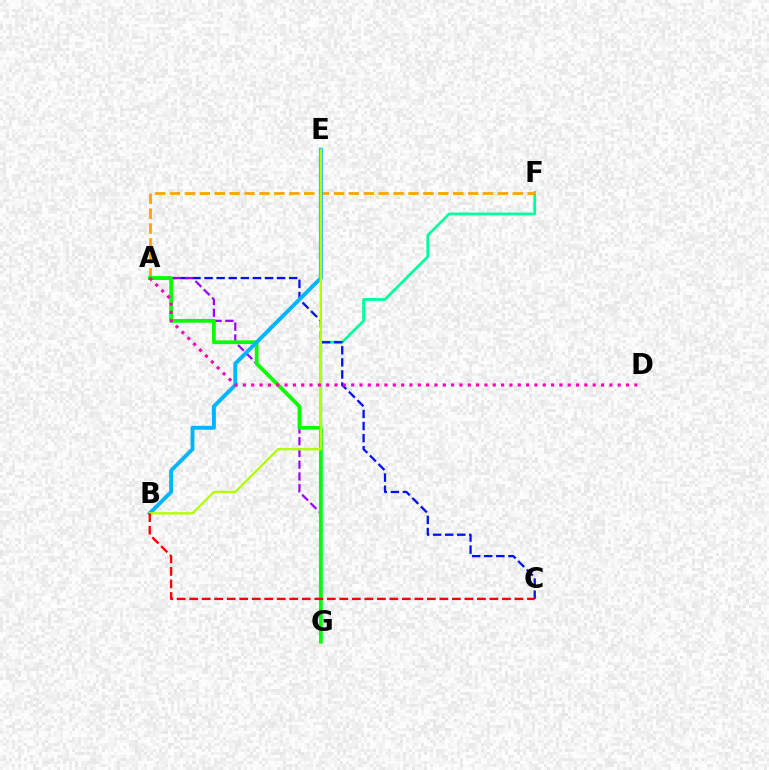{('F', 'G'): [{'color': '#00ff9d', 'line_style': 'solid', 'thickness': 1.99}], ('A', 'C'): [{'color': '#0010ff', 'line_style': 'dashed', 'thickness': 1.64}], ('A', 'G'): [{'color': '#9b00ff', 'line_style': 'dashed', 'thickness': 1.6}, {'color': '#08ff00', 'line_style': 'solid', 'thickness': 2.69}], ('A', 'F'): [{'color': '#ffa500', 'line_style': 'dashed', 'thickness': 2.02}], ('B', 'E'): [{'color': '#00b5ff', 'line_style': 'solid', 'thickness': 2.82}, {'color': '#b3ff00', 'line_style': 'solid', 'thickness': 1.71}], ('A', 'D'): [{'color': '#ff00bd', 'line_style': 'dotted', 'thickness': 2.26}], ('B', 'C'): [{'color': '#ff0000', 'line_style': 'dashed', 'thickness': 1.7}]}